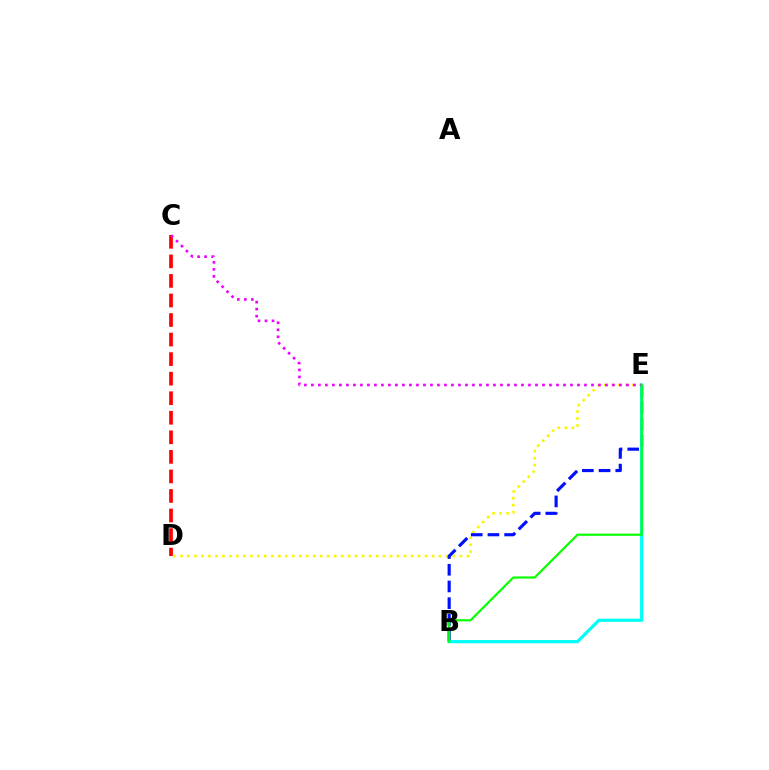{('D', 'E'): [{'color': '#fcf500', 'line_style': 'dotted', 'thickness': 1.9}], ('B', 'E'): [{'color': '#0010ff', 'line_style': 'dashed', 'thickness': 2.27}, {'color': '#00fff6', 'line_style': 'solid', 'thickness': 2.31}, {'color': '#08ff00', 'line_style': 'solid', 'thickness': 1.57}], ('C', 'D'): [{'color': '#ff0000', 'line_style': 'dashed', 'thickness': 2.66}], ('C', 'E'): [{'color': '#ee00ff', 'line_style': 'dotted', 'thickness': 1.9}]}